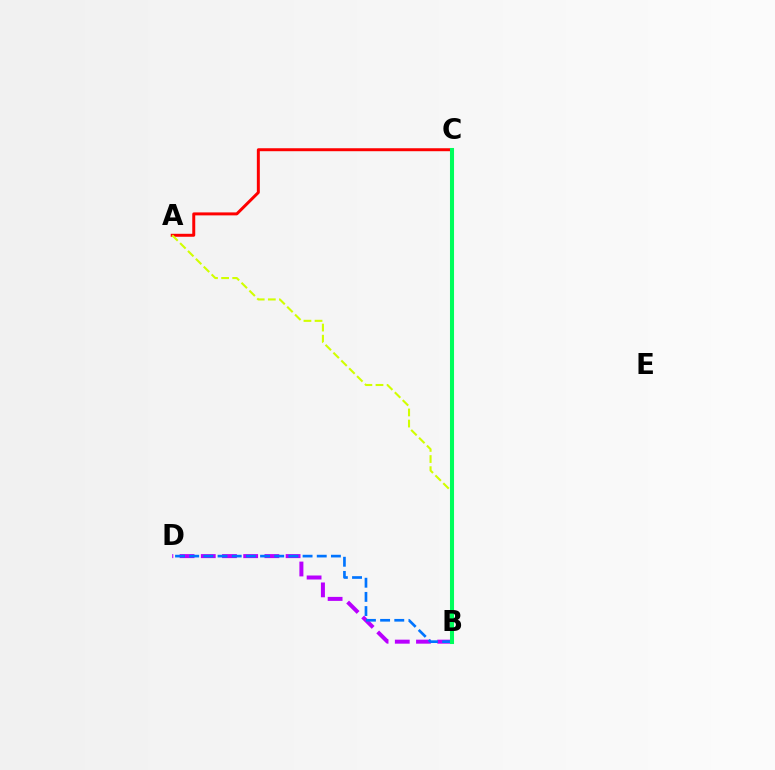{('B', 'D'): [{'color': '#b900ff', 'line_style': 'dashed', 'thickness': 2.88}, {'color': '#0074ff', 'line_style': 'dashed', 'thickness': 1.93}], ('A', 'C'): [{'color': '#ff0000', 'line_style': 'solid', 'thickness': 2.14}], ('A', 'B'): [{'color': '#d1ff00', 'line_style': 'dashed', 'thickness': 1.51}], ('B', 'C'): [{'color': '#00ff5c', 'line_style': 'solid', 'thickness': 2.93}]}